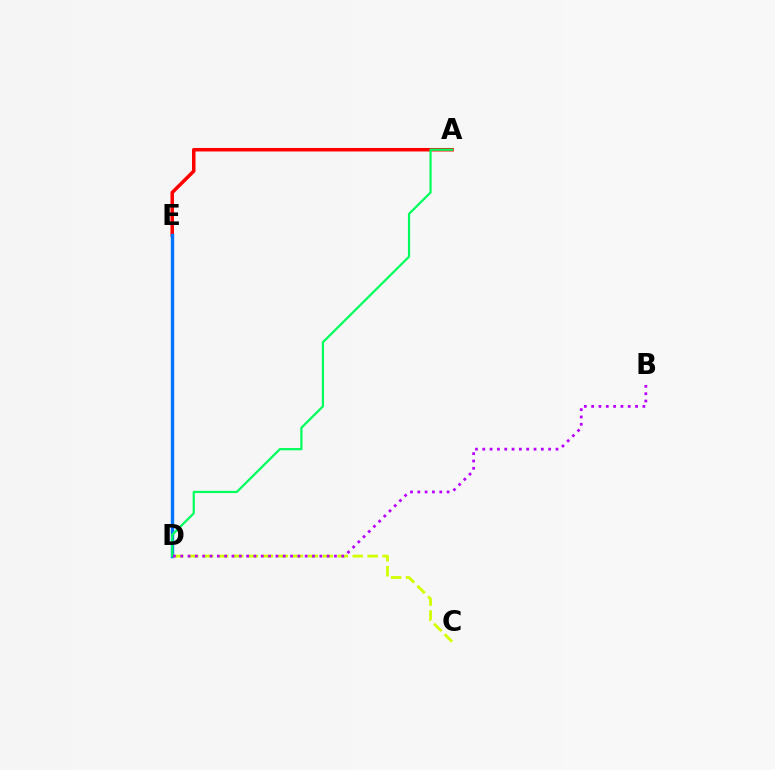{('A', 'E'): [{'color': '#ff0000', 'line_style': 'solid', 'thickness': 2.52}], ('D', 'E'): [{'color': '#0074ff', 'line_style': 'solid', 'thickness': 2.44}], ('A', 'D'): [{'color': '#00ff5c', 'line_style': 'solid', 'thickness': 1.6}], ('C', 'D'): [{'color': '#d1ff00', 'line_style': 'dashed', 'thickness': 2.03}], ('B', 'D'): [{'color': '#b900ff', 'line_style': 'dotted', 'thickness': 1.99}]}